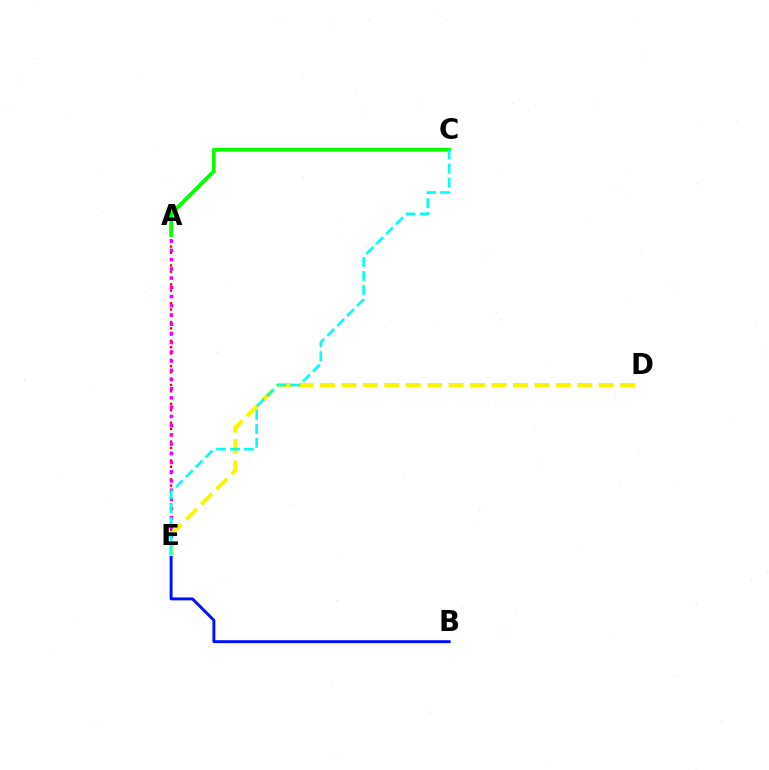{('A', 'E'): [{'color': '#ff0000', 'line_style': 'dotted', 'thickness': 1.71}, {'color': '#ee00ff', 'line_style': 'dotted', 'thickness': 2.51}], ('B', 'E'): [{'color': '#0010ff', 'line_style': 'solid', 'thickness': 2.1}], ('D', 'E'): [{'color': '#fcf500', 'line_style': 'dashed', 'thickness': 2.91}], ('A', 'C'): [{'color': '#08ff00', 'line_style': 'solid', 'thickness': 2.67}], ('C', 'E'): [{'color': '#00fff6', 'line_style': 'dashed', 'thickness': 1.9}]}